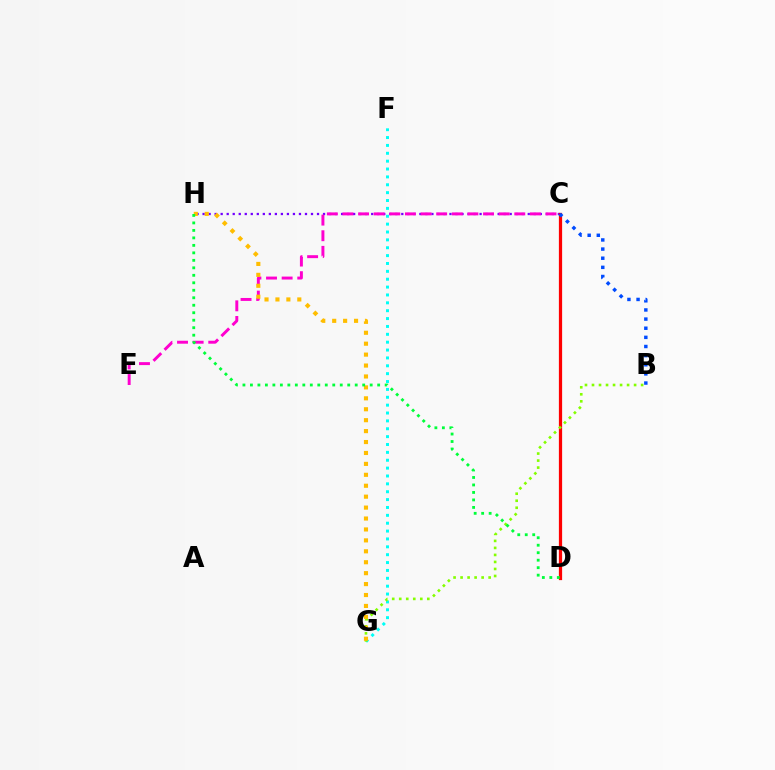{('C', 'H'): [{'color': '#7200ff', 'line_style': 'dotted', 'thickness': 1.64}], ('F', 'G'): [{'color': '#00fff6', 'line_style': 'dotted', 'thickness': 2.14}], ('C', 'D'): [{'color': '#ff0000', 'line_style': 'solid', 'thickness': 2.33}], ('C', 'E'): [{'color': '#ff00cf', 'line_style': 'dashed', 'thickness': 2.12}], ('B', 'G'): [{'color': '#84ff00', 'line_style': 'dotted', 'thickness': 1.91}], ('G', 'H'): [{'color': '#ffbd00', 'line_style': 'dotted', 'thickness': 2.97}], ('B', 'C'): [{'color': '#004bff', 'line_style': 'dotted', 'thickness': 2.48}], ('D', 'H'): [{'color': '#00ff39', 'line_style': 'dotted', 'thickness': 2.03}]}